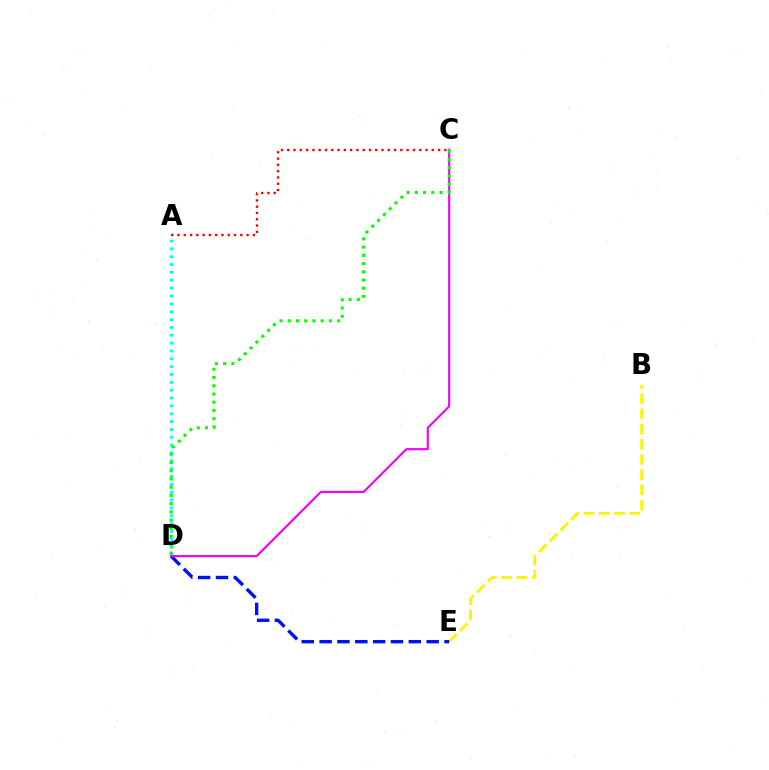{('A', 'D'): [{'color': '#00fff6', 'line_style': 'dotted', 'thickness': 2.13}], ('B', 'E'): [{'color': '#fcf500', 'line_style': 'dashed', 'thickness': 2.07}], ('A', 'C'): [{'color': '#ff0000', 'line_style': 'dotted', 'thickness': 1.71}], ('D', 'E'): [{'color': '#0010ff', 'line_style': 'dashed', 'thickness': 2.42}], ('C', 'D'): [{'color': '#ee00ff', 'line_style': 'solid', 'thickness': 1.53}, {'color': '#08ff00', 'line_style': 'dotted', 'thickness': 2.24}]}